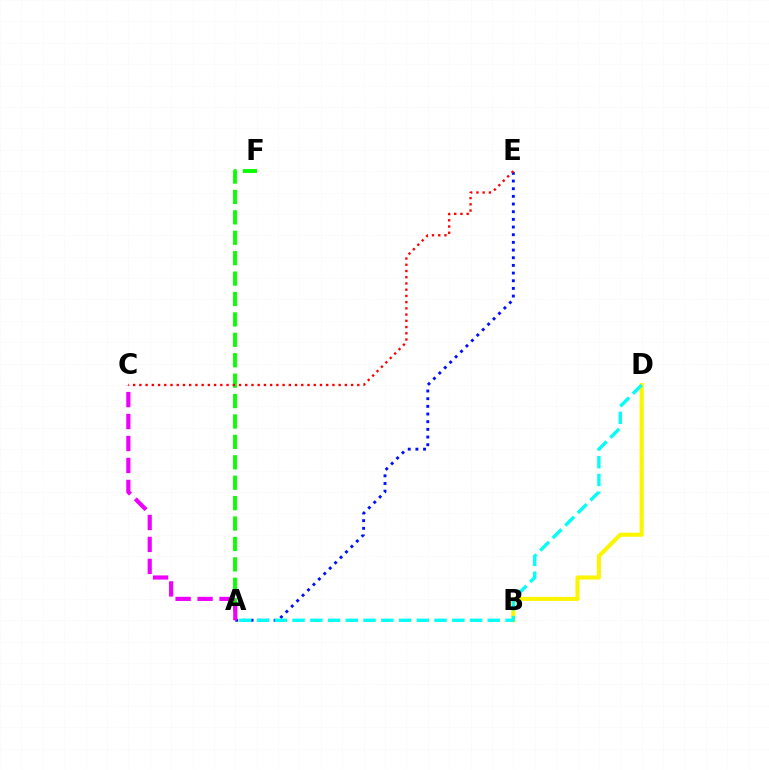{('B', 'D'): [{'color': '#fcf500', 'line_style': 'solid', 'thickness': 2.93}], ('A', 'F'): [{'color': '#08ff00', 'line_style': 'dashed', 'thickness': 2.77}], ('A', 'E'): [{'color': '#0010ff', 'line_style': 'dotted', 'thickness': 2.08}], ('A', 'C'): [{'color': '#ee00ff', 'line_style': 'dashed', 'thickness': 2.98}], ('A', 'D'): [{'color': '#00fff6', 'line_style': 'dashed', 'thickness': 2.41}], ('C', 'E'): [{'color': '#ff0000', 'line_style': 'dotted', 'thickness': 1.69}]}